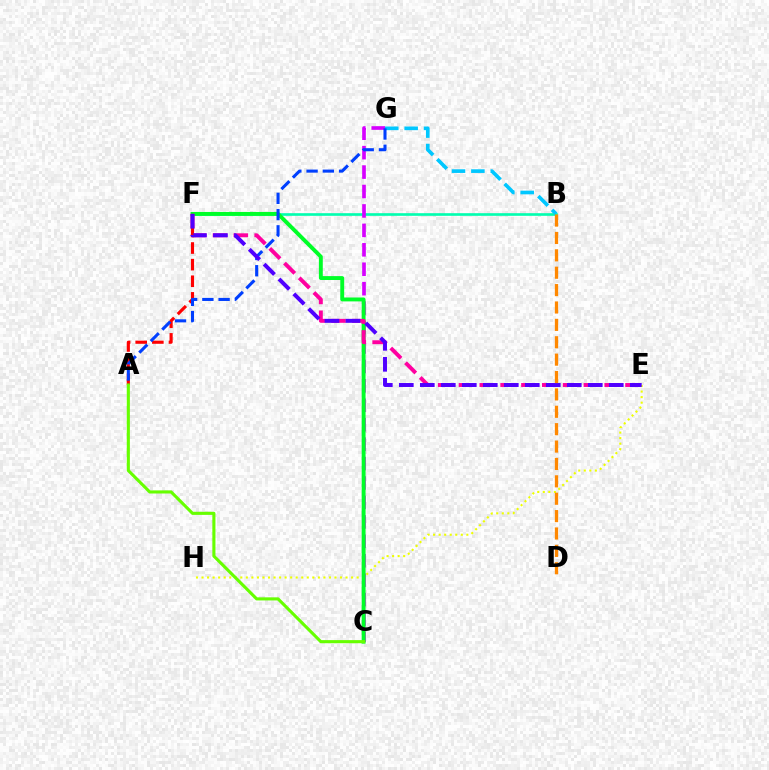{('E', 'H'): [{'color': '#eeff00', 'line_style': 'dotted', 'thickness': 1.51}], ('B', 'F'): [{'color': '#00ffaf', 'line_style': 'solid', 'thickness': 1.9}], ('C', 'G'): [{'color': '#d600ff', 'line_style': 'dashed', 'thickness': 2.64}], ('B', 'G'): [{'color': '#00c7ff', 'line_style': 'dashed', 'thickness': 2.63}], ('C', 'F'): [{'color': '#00ff27', 'line_style': 'solid', 'thickness': 2.81}], ('E', 'F'): [{'color': '#ff00a0', 'line_style': 'dashed', 'thickness': 2.83}, {'color': '#4f00ff', 'line_style': 'dashed', 'thickness': 2.85}], ('A', 'F'): [{'color': '#ff0000', 'line_style': 'dashed', 'thickness': 2.26}], ('A', 'C'): [{'color': '#66ff00', 'line_style': 'solid', 'thickness': 2.23}], ('A', 'G'): [{'color': '#003fff', 'line_style': 'dashed', 'thickness': 2.21}], ('B', 'D'): [{'color': '#ff8800', 'line_style': 'dashed', 'thickness': 2.36}]}